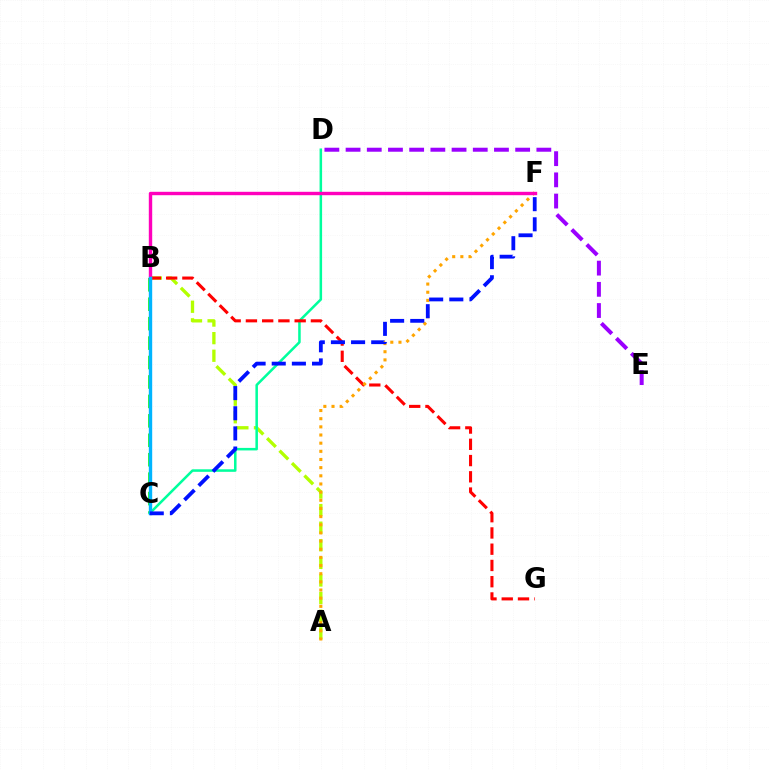{('B', 'C'): [{'color': '#08ff00', 'line_style': 'dashed', 'thickness': 2.64}, {'color': '#00b5ff', 'line_style': 'solid', 'thickness': 2.44}], ('A', 'B'): [{'color': '#b3ff00', 'line_style': 'dashed', 'thickness': 2.39}], ('D', 'E'): [{'color': '#9b00ff', 'line_style': 'dashed', 'thickness': 2.88}], ('C', 'D'): [{'color': '#00ff9d', 'line_style': 'solid', 'thickness': 1.82}], ('B', 'G'): [{'color': '#ff0000', 'line_style': 'dashed', 'thickness': 2.21}], ('A', 'F'): [{'color': '#ffa500', 'line_style': 'dotted', 'thickness': 2.22}], ('B', 'F'): [{'color': '#ff00bd', 'line_style': 'solid', 'thickness': 2.45}], ('C', 'F'): [{'color': '#0010ff', 'line_style': 'dashed', 'thickness': 2.74}]}